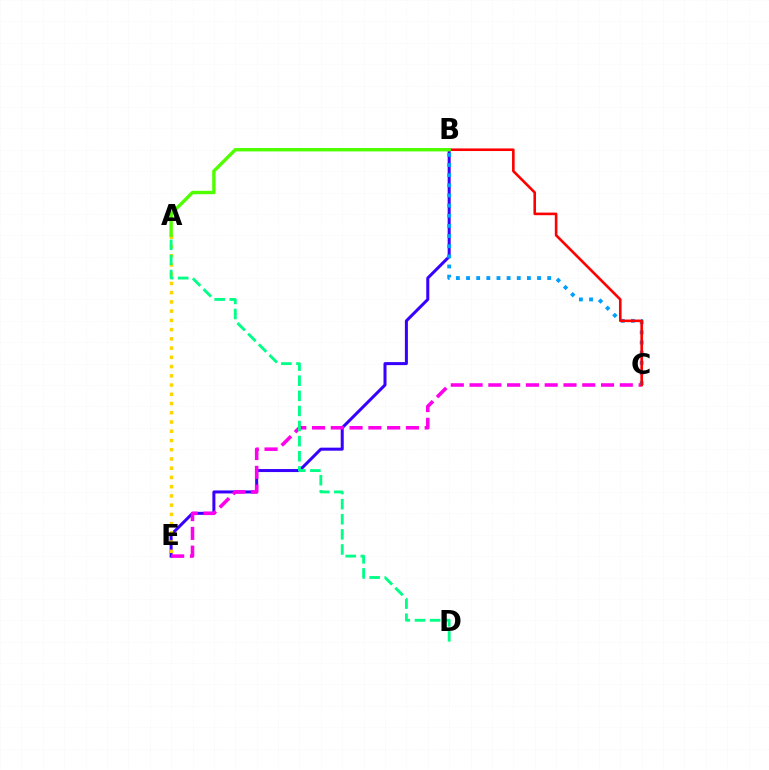{('B', 'E'): [{'color': '#3700ff', 'line_style': 'solid', 'thickness': 2.17}], ('C', 'E'): [{'color': '#ff00ed', 'line_style': 'dashed', 'thickness': 2.55}], ('B', 'C'): [{'color': '#009eff', 'line_style': 'dotted', 'thickness': 2.76}, {'color': '#ff0000', 'line_style': 'solid', 'thickness': 1.88}], ('A', 'E'): [{'color': '#ffd500', 'line_style': 'dotted', 'thickness': 2.51}], ('A', 'D'): [{'color': '#00ff86', 'line_style': 'dashed', 'thickness': 2.05}], ('A', 'B'): [{'color': '#4fff00', 'line_style': 'solid', 'thickness': 2.44}]}